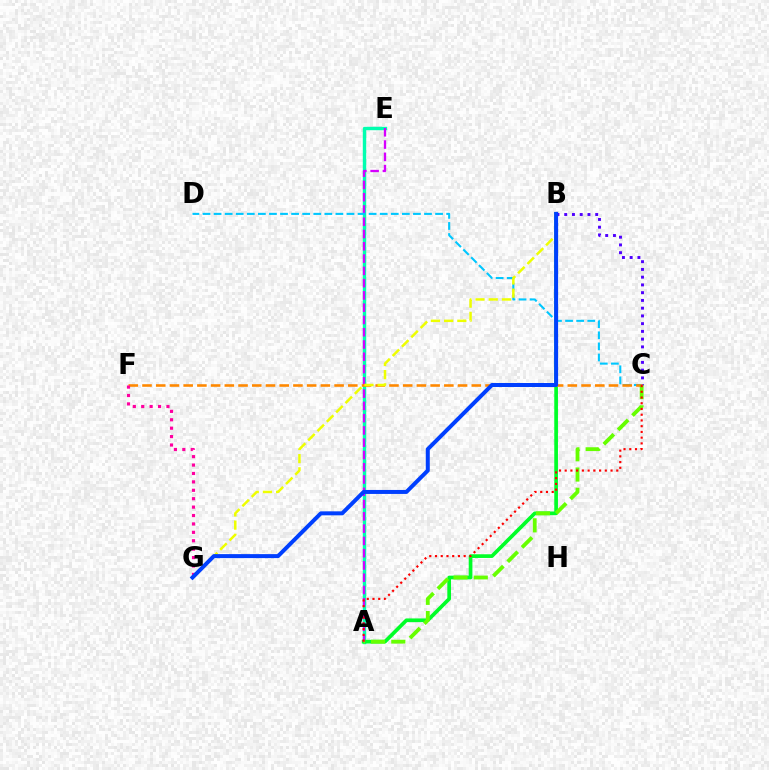{('A', 'E'): [{'color': '#00ffaf', 'line_style': 'solid', 'thickness': 2.45}, {'color': '#d600ff', 'line_style': 'dashed', 'thickness': 1.67}], ('A', 'B'): [{'color': '#00ff27', 'line_style': 'solid', 'thickness': 2.66}], ('B', 'C'): [{'color': '#4f00ff', 'line_style': 'dotted', 'thickness': 2.1}], ('C', 'D'): [{'color': '#00c7ff', 'line_style': 'dashed', 'thickness': 1.5}], ('C', 'F'): [{'color': '#ff8800', 'line_style': 'dashed', 'thickness': 1.86}], ('F', 'G'): [{'color': '#ff00a0', 'line_style': 'dotted', 'thickness': 2.29}], ('A', 'C'): [{'color': '#66ff00', 'line_style': 'dashed', 'thickness': 2.75}, {'color': '#ff0000', 'line_style': 'dotted', 'thickness': 1.56}], ('B', 'G'): [{'color': '#eeff00', 'line_style': 'dashed', 'thickness': 1.79}, {'color': '#003fff', 'line_style': 'solid', 'thickness': 2.87}]}